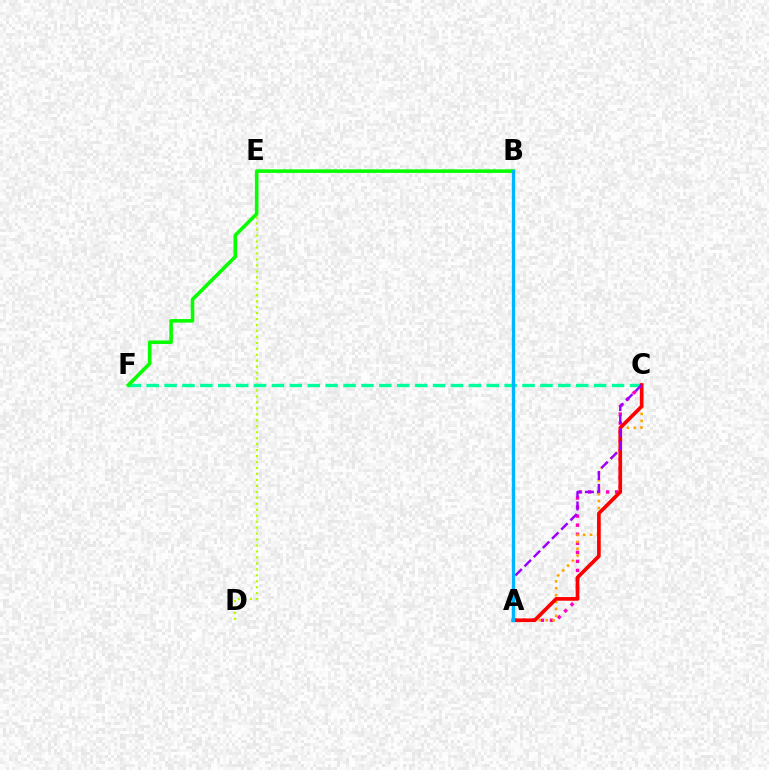{('D', 'E'): [{'color': '#b3ff00', 'line_style': 'dotted', 'thickness': 1.62}], ('A', 'C'): [{'color': '#ff00bd', 'line_style': 'dotted', 'thickness': 2.46}, {'color': '#ffa500', 'line_style': 'dotted', 'thickness': 1.88}, {'color': '#ff0000', 'line_style': 'solid', 'thickness': 2.65}, {'color': '#9b00ff', 'line_style': 'dashed', 'thickness': 1.76}], ('C', 'F'): [{'color': '#00ff9d', 'line_style': 'dashed', 'thickness': 2.43}], ('A', 'B'): [{'color': '#0010ff', 'line_style': 'dotted', 'thickness': 2.03}, {'color': '#00b5ff', 'line_style': 'solid', 'thickness': 2.38}], ('B', 'F'): [{'color': '#08ff00', 'line_style': 'solid', 'thickness': 2.58}]}